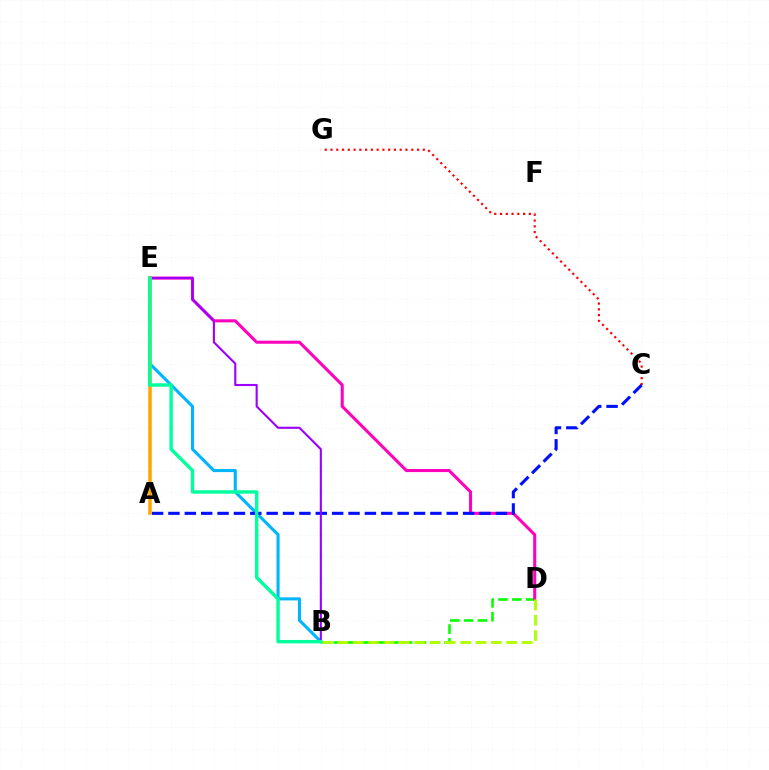{('B', 'D'): [{'color': '#08ff00', 'line_style': 'dashed', 'thickness': 1.88}, {'color': '#b3ff00', 'line_style': 'dashed', 'thickness': 2.09}], ('D', 'E'): [{'color': '#ff00bd', 'line_style': 'solid', 'thickness': 2.2}], ('B', 'E'): [{'color': '#00b5ff', 'line_style': 'solid', 'thickness': 2.22}, {'color': '#9b00ff', 'line_style': 'solid', 'thickness': 1.52}, {'color': '#00ff9d', 'line_style': 'solid', 'thickness': 2.46}], ('C', 'G'): [{'color': '#ff0000', 'line_style': 'dotted', 'thickness': 1.57}], ('A', 'C'): [{'color': '#0010ff', 'line_style': 'dashed', 'thickness': 2.22}], ('A', 'E'): [{'color': '#ffa500', 'line_style': 'solid', 'thickness': 2.54}]}